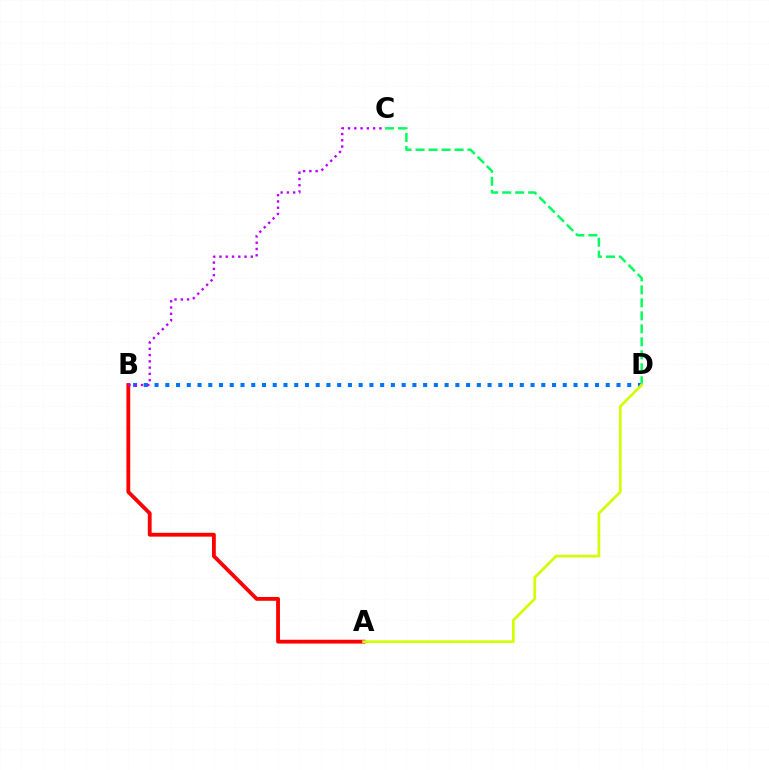{('A', 'B'): [{'color': '#ff0000', 'line_style': 'solid', 'thickness': 2.74}], ('B', 'D'): [{'color': '#0074ff', 'line_style': 'dotted', 'thickness': 2.92}], ('C', 'D'): [{'color': '#00ff5c', 'line_style': 'dashed', 'thickness': 1.76}], ('B', 'C'): [{'color': '#b900ff', 'line_style': 'dotted', 'thickness': 1.7}], ('A', 'D'): [{'color': '#d1ff00', 'line_style': 'solid', 'thickness': 1.94}]}